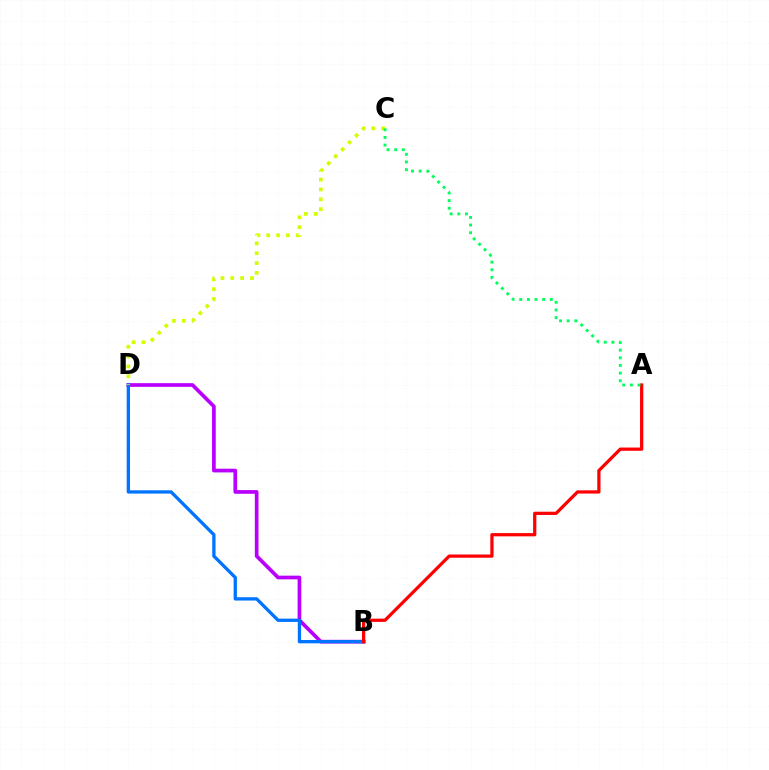{('B', 'D'): [{'color': '#b900ff', 'line_style': 'solid', 'thickness': 2.66}, {'color': '#0074ff', 'line_style': 'solid', 'thickness': 2.38}], ('C', 'D'): [{'color': '#d1ff00', 'line_style': 'dotted', 'thickness': 2.67}], ('A', 'B'): [{'color': '#ff0000', 'line_style': 'solid', 'thickness': 2.34}], ('A', 'C'): [{'color': '#00ff5c', 'line_style': 'dotted', 'thickness': 2.08}]}